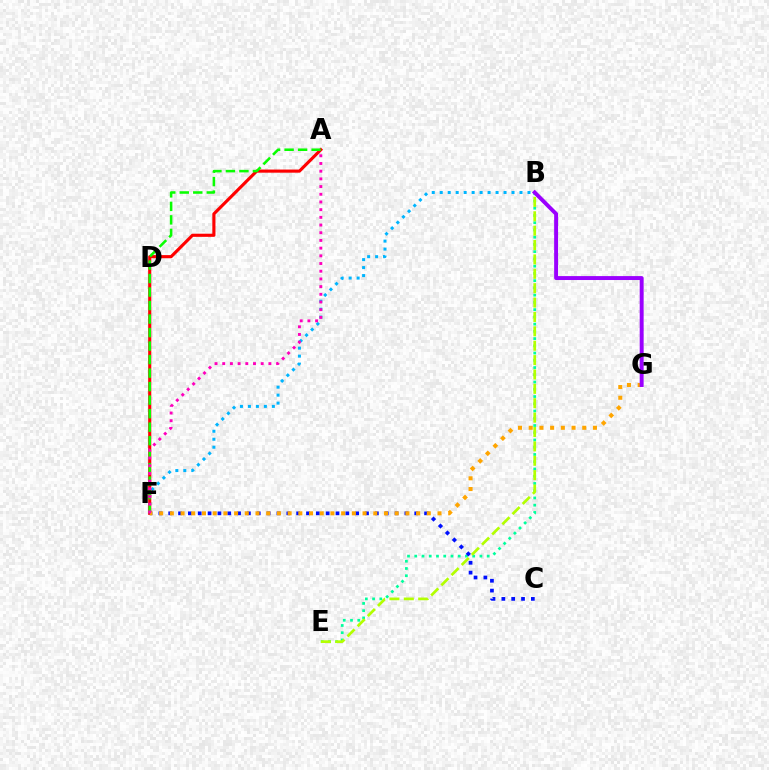{('B', 'F'): [{'color': '#00b5ff', 'line_style': 'dotted', 'thickness': 2.17}], ('A', 'F'): [{'color': '#ff0000', 'line_style': 'solid', 'thickness': 2.25}, {'color': '#08ff00', 'line_style': 'dashed', 'thickness': 1.84}, {'color': '#ff00bd', 'line_style': 'dotted', 'thickness': 2.09}], ('B', 'E'): [{'color': '#00ff9d', 'line_style': 'dotted', 'thickness': 1.97}, {'color': '#b3ff00', 'line_style': 'dashed', 'thickness': 1.95}], ('C', 'F'): [{'color': '#0010ff', 'line_style': 'dotted', 'thickness': 2.67}], ('F', 'G'): [{'color': '#ffa500', 'line_style': 'dotted', 'thickness': 2.91}], ('B', 'G'): [{'color': '#9b00ff', 'line_style': 'solid', 'thickness': 2.83}]}